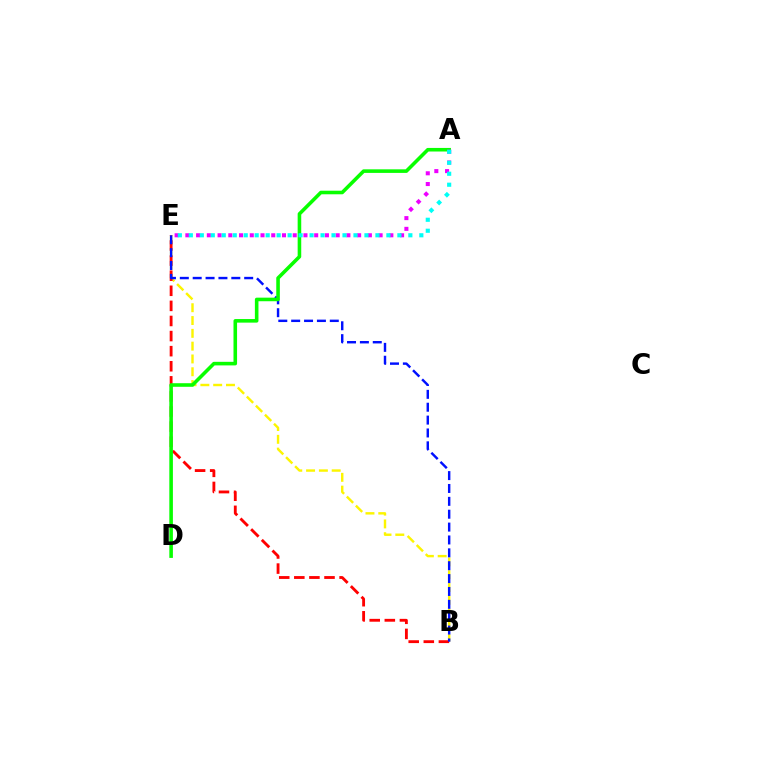{('B', 'E'): [{'color': '#fcf500', 'line_style': 'dashed', 'thickness': 1.74}, {'color': '#ff0000', 'line_style': 'dashed', 'thickness': 2.05}, {'color': '#0010ff', 'line_style': 'dashed', 'thickness': 1.75}], ('A', 'D'): [{'color': '#08ff00', 'line_style': 'solid', 'thickness': 2.58}], ('A', 'E'): [{'color': '#ee00ff', 'line_style': 'dotted', 'thickness': 2.92}, {'color': '#00fff6', 'line_style': 'dotted', 'thickness': 2.98}]}